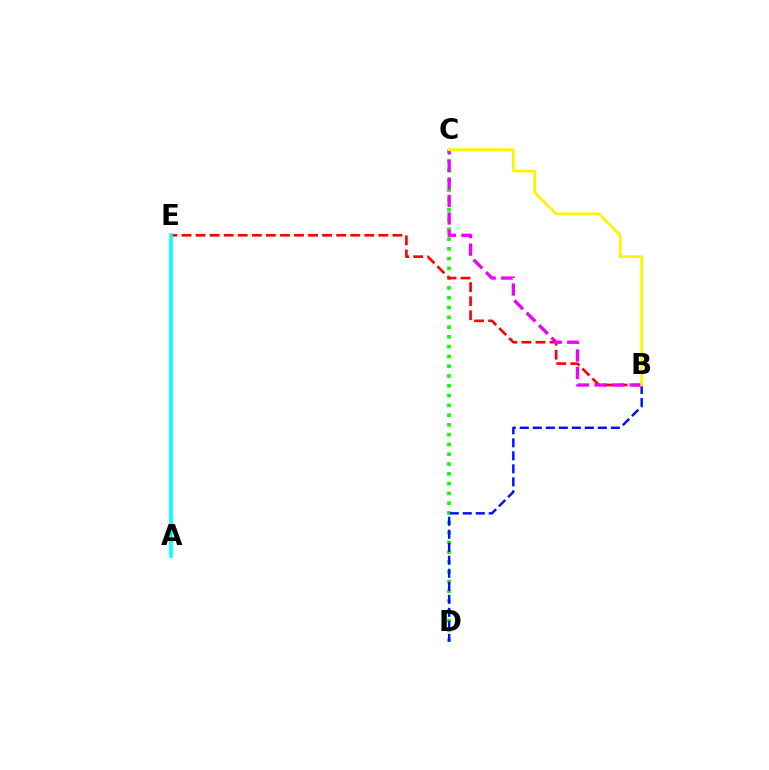{('C', 'D'): [{'color': '#08ff00', 'line_style': 'dotted', 'thickness': 2.66}], ('B', 'E'): [{'color': '#ff0000', 'line_style': 'dashed', 'thickness': 1.91}], ('A', 'E'): [{'color': '#00fff6', 'line_style': 'solid', 'thickness': 2.54}], ('B', 'D'): [{'color': '#0010ff', 'line_style': 'dashed', 'thickness': 1.77}], ('B', 'C'): [{'color': '#ee00ff', 'line_style': 'dashed', 'thickness': 2.38}, {'color': '#fcf500', 'line_style': 'solid', 'thickness': 1.98}]}